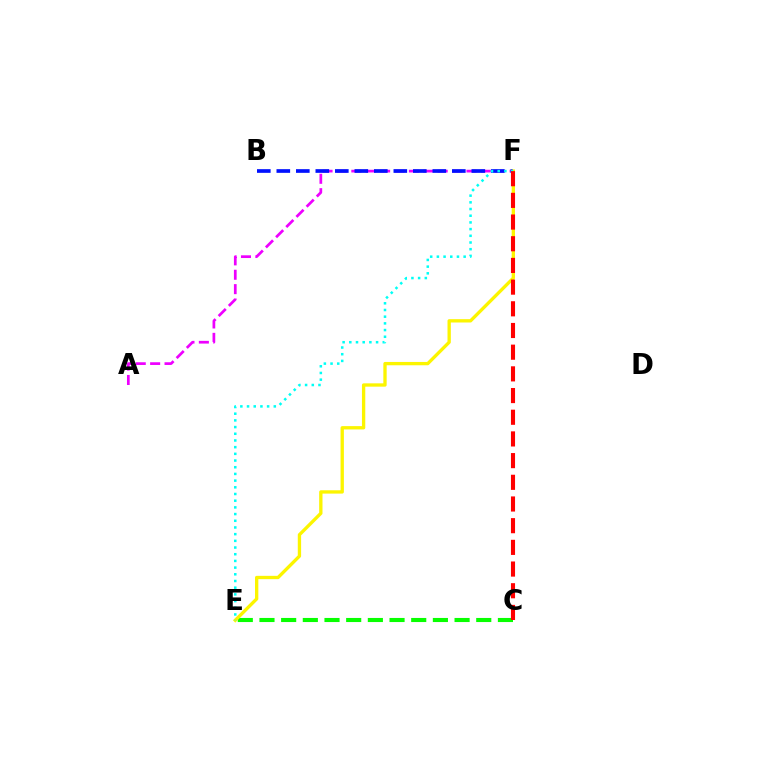{('C', 'E'): [{'color': '#08ff00', 'line_style': 'dashed', 'thickness': 2.94}], ('A', 'F'): [{'color': '#ee00ff', 'line_style': 'dashed', 'thickness': 1.96}], ('B', 'F'): [{'color': '#0010ff', 'line_style': 'dashed', 'thickness': 2.65}], ('E', 'F'): [{'color': '#fcf500', 'line_style': 'solid', 'thickness': 2.39}, {'color': '#00fff6', 'line_style': 'dotted', 'thickness': 1.82}], ('C', 'F'): [{'color': '#ff0000', 'line_style': 'dashed', 'thickness': 2.95}]}